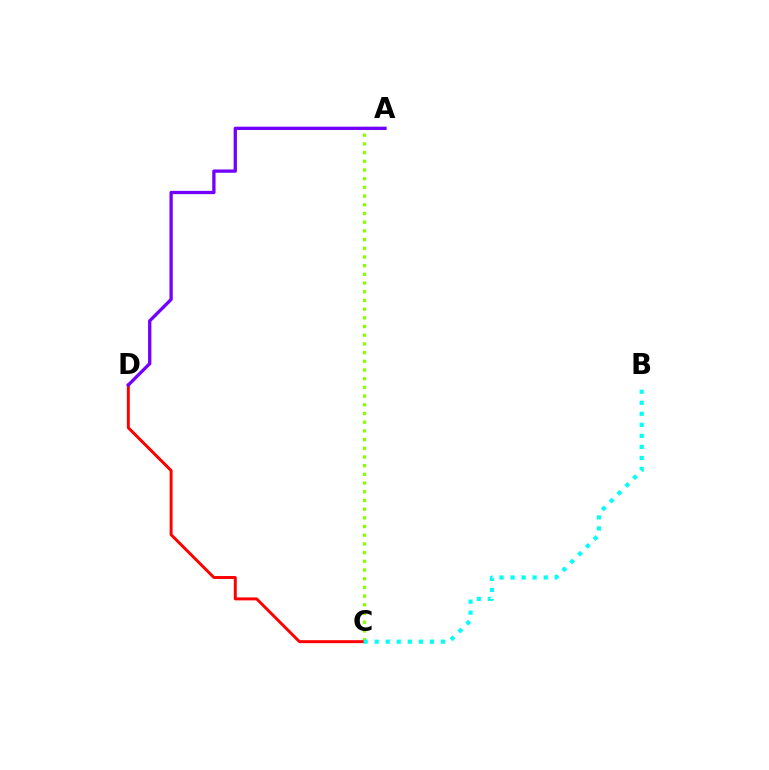{('A', 'C'): [{'color': '#84ff00', 'line_style': 'dotted', 'thickness': 2.36}], ('C', 'D'): [{'color': '#ff0000', 'line_style': 'solid', 'thickness': 2.13}], ('B', 'C'): [{'color': '#00fff6', 'line_style': 'dotted', 'thickness': 3.0}], ('A', 'D'): [{'color': '#7200ff', 'line_style': 'solid', 'thickness': 2.37}]}